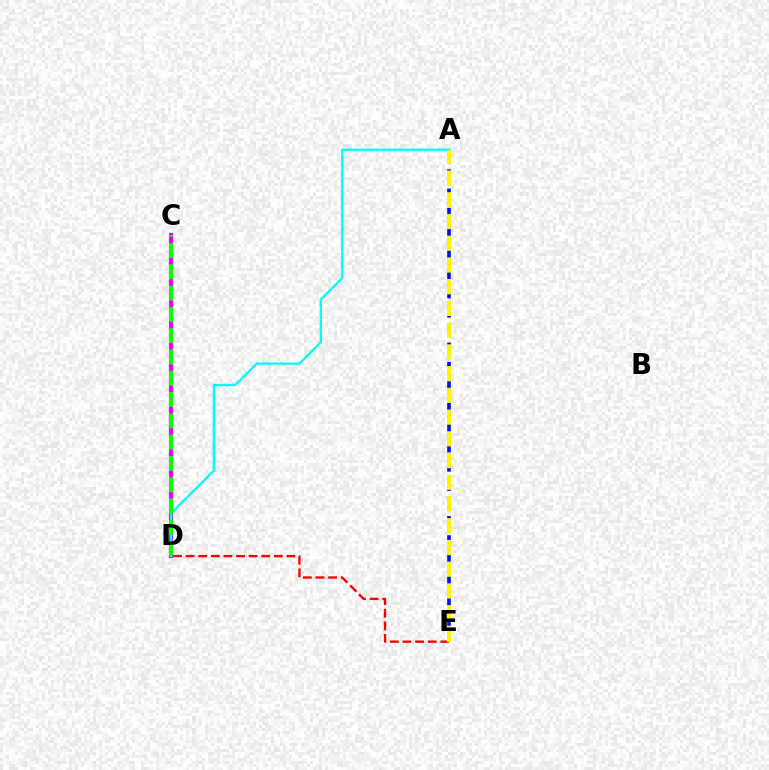{('A', 'E'): [{'color': '#0010ff', 'line_style': 'dashed', 'thickness': 2.62}, {'color': '#fcf500', 'line_style': 'dashed', 'thickness': 2.95}], ('D', 'E'): [{'color': '#ff0000', 'line_style': 'dashed', 'thickness': 1.71}], ('C', 'D'): [{'color': '#ee00ff', 'line_style': 'solid', 'thickness': 2.99}, {'color': '#08ff00', 'line_style': 'dashed', 'thickness': 2.89}], ('A', 'D'): [{'color': '#00fff6', 'line_style': 'solid', 'thickness': 1.66}]}